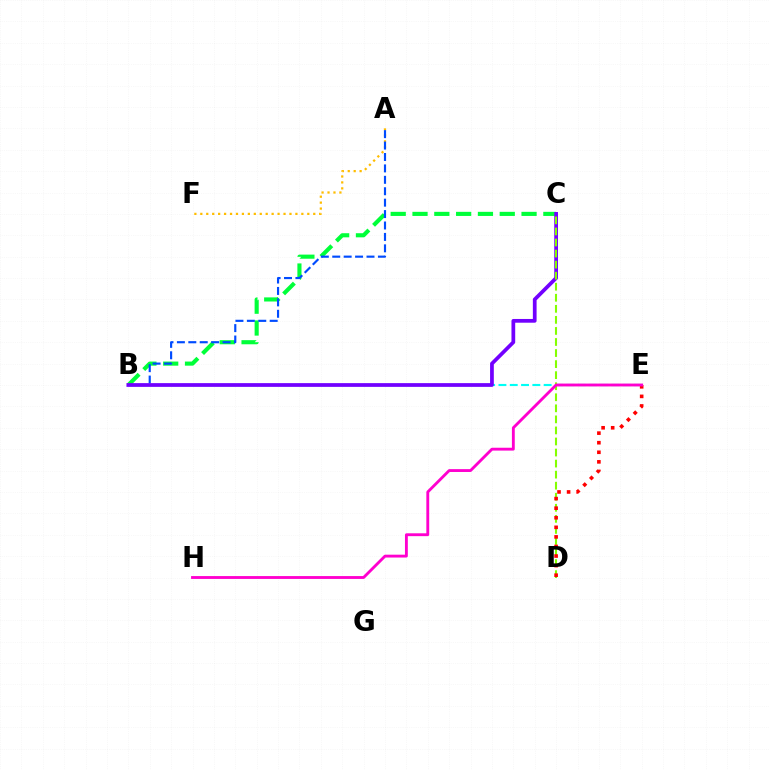{('B', 'E'): [{'color': '#00fff6', 'line_style': 'dashed', 'thickness': 1.54}], ('B', 'C'): [{'color': '#00ff39', 'line_style': 'dashed', 'thickness': 2.96}, {'color': '#7200ff', 'line_style': 'solid', 'thickness': 2.69}], ('A', 'F'): [{'color': '#ffbd00', 'line_style': 'dotted', 'thickness': 1.61}], ('A', 'B'): [{'color': '#004bff', 'line_style': 'dashed', 'thickness': 1.55}], ('C', 'D'): [{'color': '#84ff00', 'line_style': 'dashed', 'thickness': 1.5}], ('D', 'E'): [{'color': '#ff0000', 'line_style': 'dotted', 'thickness': 2.6}], ('E', 'H'): [{'color': '#ff00cf', 'line_style': 'solid', 'thickness': 2.06}]}